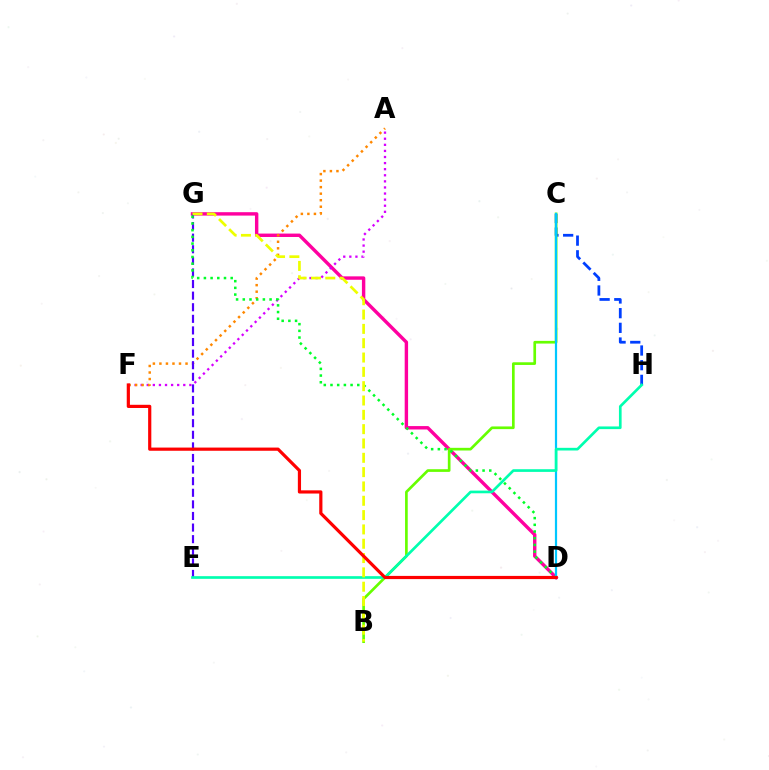{('D', 'G'): [{'color': '#ff00a0', 'line_style': 'solid', 'thickness': 2.45}, {'color': '#00ff27', 'line_style': 'dotted', 'thickness': 1.82}], ('C', 'H'): [{'color': '#003fff', 'line_style': 'dashed', 'thickness': 1.99}], ('A', 'F'): [{'color': '#d600ff', 'line_style': 'dotted', 'thickness': 1.65}, {'color': '#ff8800', 'line_style': 'dotted', 'thickness': 1.77}], ('B', 'C'): [{'color': '#66ff00', 'line_style': 'solid', 'thickness': 1.93}], ('E', 'G'): [{'color': '#4f00ff', 'line_style': 'dashed', 'thickness': 1.58}], ('C', 'D'): [{'color': '#00c7ff', 'line_style': 'solid', 'thickness': 1.59}], ('E', 'H'): [{'color': '#00ffaf', 'line_style': 'solid', 'thickness': 1.92}], ('B', 'G'): [{'color': '#eeff00', 'line_style': 'dashed', 'thickness': 1.95}], ('D', 'F'): [{'color': '#ff0000', 'line_style': 'solid', 'thickness': 2.3}]}